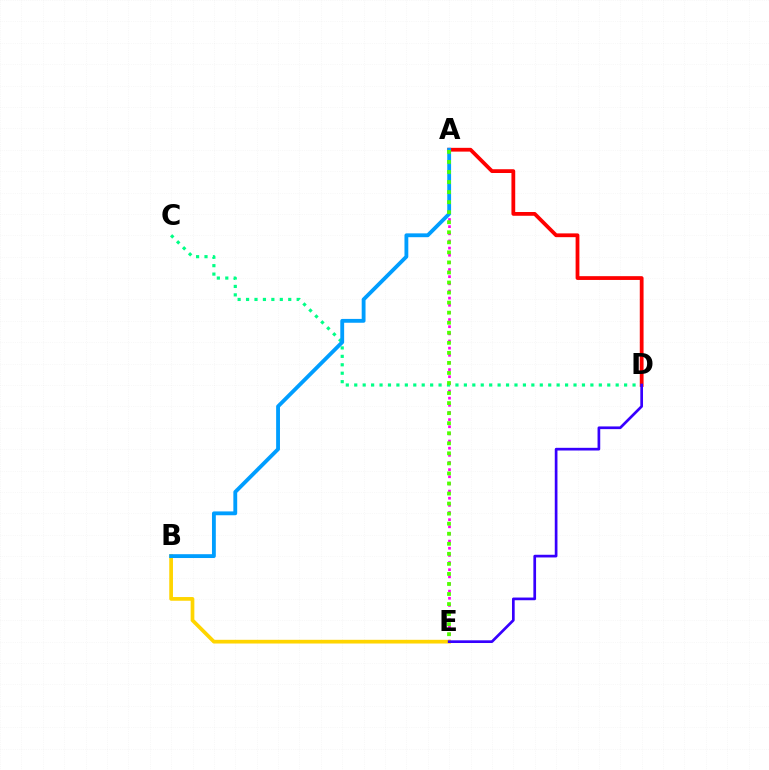{('A', 'E'): [{'color': '#ff00ed', 'line_style': 'dotted', 'thickness': 1.94}, {'color': '#4fff00', 'line_style': 'dotted', 'thickness': 2.73}], ('C', 'D'): [{'color': '#00ff86', 'line_style': 'dotted', 'thickness': 2.29}], ('A', 'D'): [{'color': '#ff0000', 'line_style': 'solid', 'thickness': 2.72}], ('B', 'E'): [{'color': '#ffd500', 'line_style': 'solid', 'thickness': 2.67}], ('A', 'B'): [{'color': '#009eff', 'line_style': 'solid', 'thickness': 2.76}], ('D', 'E'): [{'color': '#3700ff', 'line_style': 'solid', 'thickness': 1.94}]}